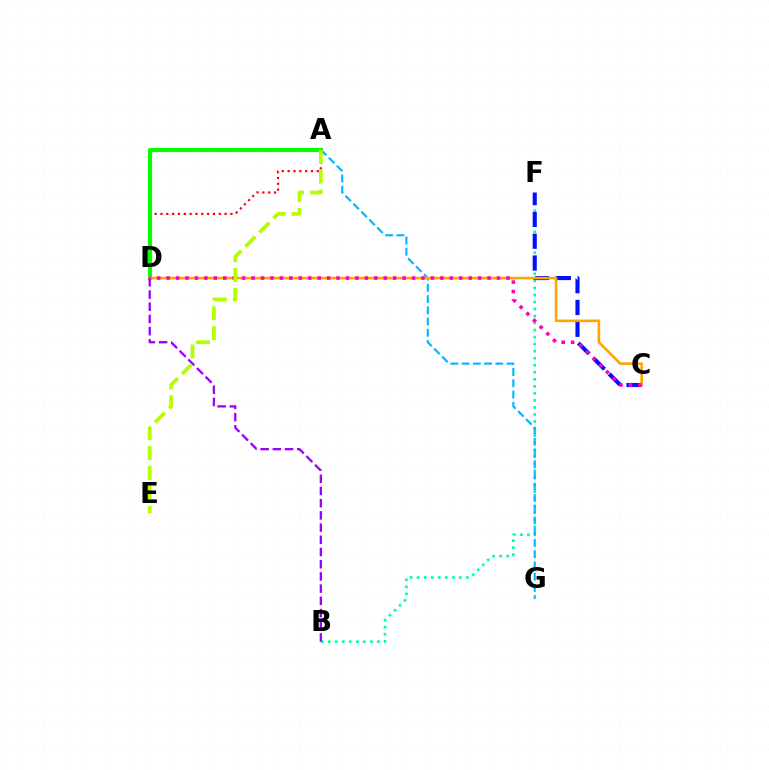{('B', 'F'): [{'color': '#00ff9d', 'line_style': 'dotted', 'thickness': 1.91}], ('A', 'D'): [{'color': '#ff0000', 'line_style': 'dotted', 'thickness': 1.58}, {'color': '#08ff00', 'line_style': 'solid', 'thickness': 3.0}], ('C', 'F'): [{'color': '#0010ff', 'line_style': 'dashed', 'thickness': 2.96}], ('A', 'G'): [{'color': '#00b5ff', 'line_style': 'dashed', 'thickness': 1.53}], ('C', 'D'): [{'color': '#ffa500', 'line_style': 'solid', 'thickness': 1.87}, {'color': '#ff00bd', 'line_style': 'dotted', 'thickness': 2.56}], ('B', 'D'): [{'color': '#9b00ff', 'line_style': 'dashed', 'thickness': 1.66}], ('A', 'E'): [{'color': '#b3ff00', 'line_style': 'dashed', 'thickness': 2.7}]}